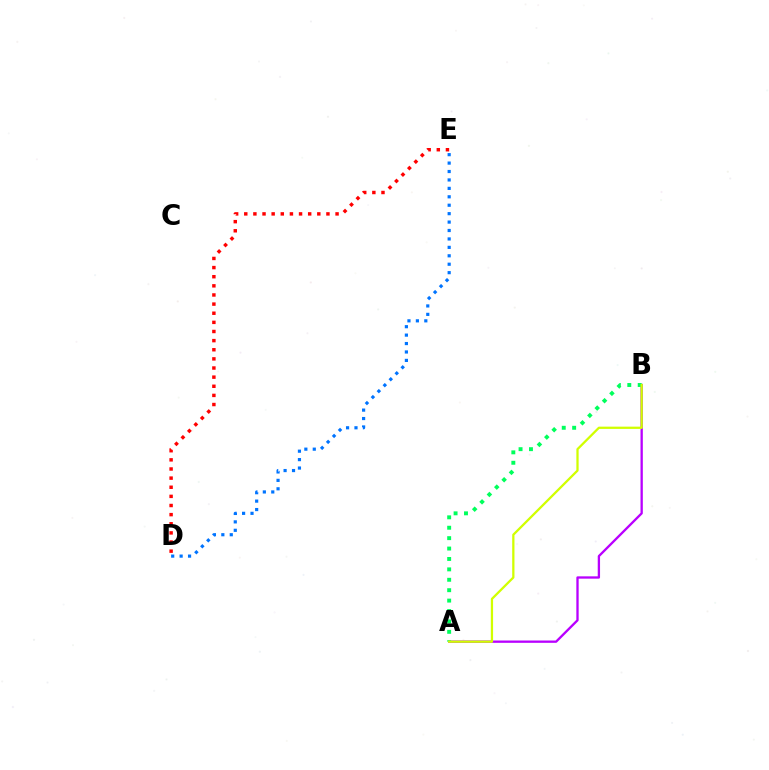{('A', 'B'): [{'color': '#b900ff', 'line_style': 'solid', 'thickness': 1.67}, {'color': '#00ff5c', 'line_style': 'dotted', 'thickness': 2.83}, {'color': '#d1ff00', 'line_style': 'solid', 'thickness': 1.63}], ('D', 'E'): [{'color': '#ff0000', 'line_style': 'dotted', 'thickness': 2.48}, {'color': '#0074ff', 'line_style': 'dotted', 'thickness': 2.29}]}